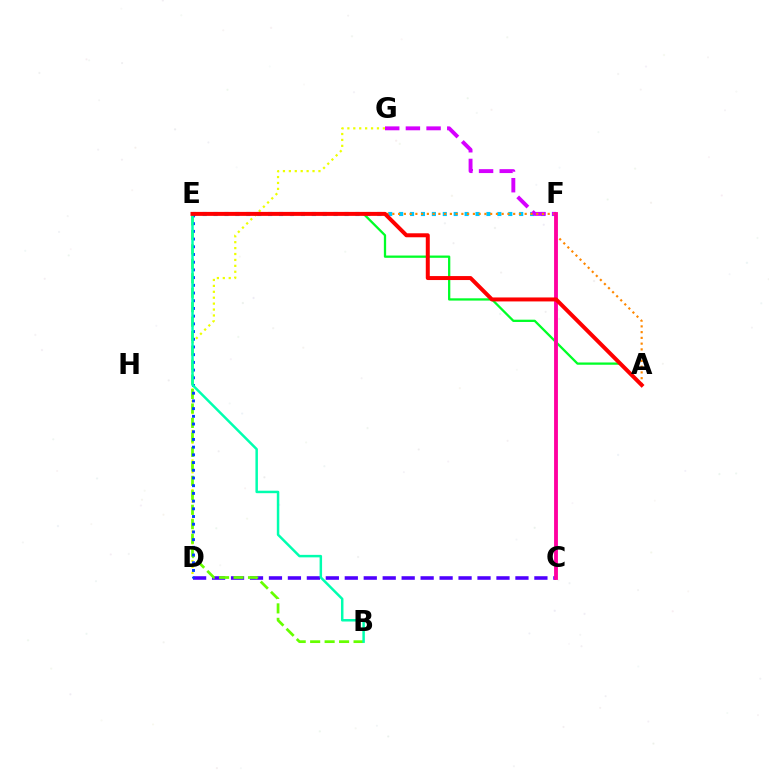{('D', 'G'): [{'color': '#eeff00', 'line_style': 'dotted', 'thickness': 1.61}], ('C', 'D'): [{'color': '#4f00ff', 'line_style': 'dashed', 'thickness': 2.58}], ('E', 'F'): [{'color': '#00c7ff', 'line_style': 'dotted', 'thickness': 2.97}], ('B', 'E'): [{'color': '#66ff00', 'line_style': 'dashed', 'thickness': 1.97}, {'color': '#00ffaf', 'line_style': 'solid', 'thickness': 1.79}], ('D', 'E'): [{'color': '#003fff', 'line_style': 'dotted', 'thickness': 2.09}], ('F', 'G'): [{'color': '#d600ff', 'line_style': 'dashed', 'thickness': 2.81}], ('A', 'E'): [{'color': '#00ff27', 'line_style': 'solid', 'thickness': 1.64}, {'color': '#ff8800', 'line_style': 'dotted', 'thickness': 1.56}, {'color': '#ff0000', 'line_style': 'solid', 'thickness': 2.87}], ('C', 'F'): [{'color': '#ff00a0', 'line_style': 'solid', 'thickness': 2.78}]}